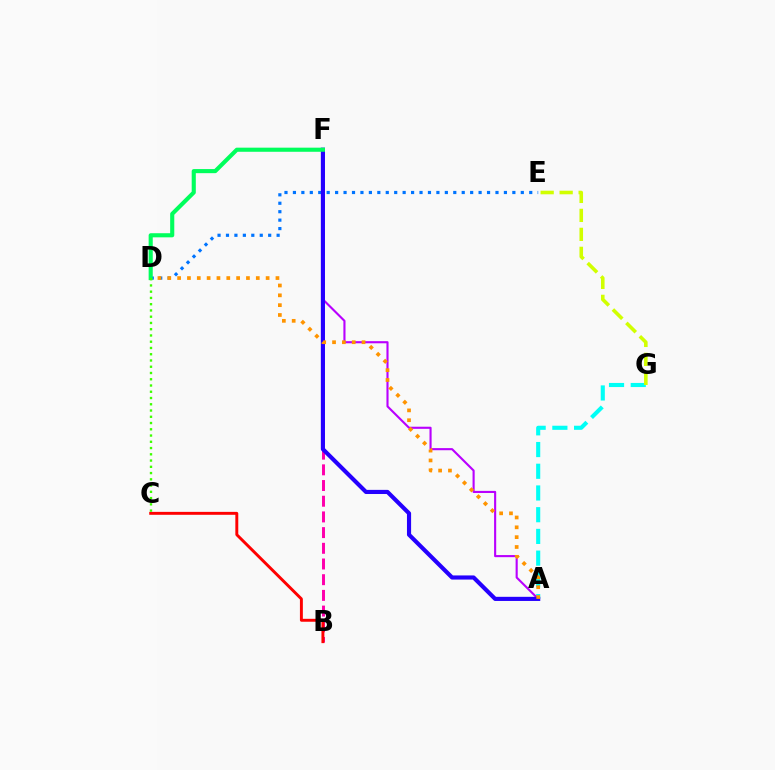{('A', 'G'): [{'color': '#00fff6', 'line_style': 'dashed', 'thickness': 2.95}], ('A', 'F'): [{'color': '#b900ff', 'line_style': 'solid', 'thickness': 1.52}, {'color': '#2500ff', 'line_style': 'solid', 'thickness': 2.98}], ('E', 'G'): [{'color': '#d1ff00', 'line_style': 'dashed', 'thickness': 2.58}], ('B', 'F'): [{'color': '#ff00ac', 'line_style': 'dashed', 'thickness': 2.13}], ('D', 'E'): [{'color': '#0074ff', 'line_style': 'dotted', 'thickness': 2.29}], ('B', 'C'): [{'color': '#ff0000', 'line_style': 'solid', 'thickness': 2.11}], ('A', 'D'): [{'color': '#ff9400', 'line_style': 'dotted', 'thickness': 2.67}], ('D', 'F'): [{'color': '#00ff5c', 'line_style': 'solid', 'thickness': 2.96}], ('C', 'D'): [{'color': '#3dff00', 'line_style': 'dotted', 'thickness': 1.7}]}